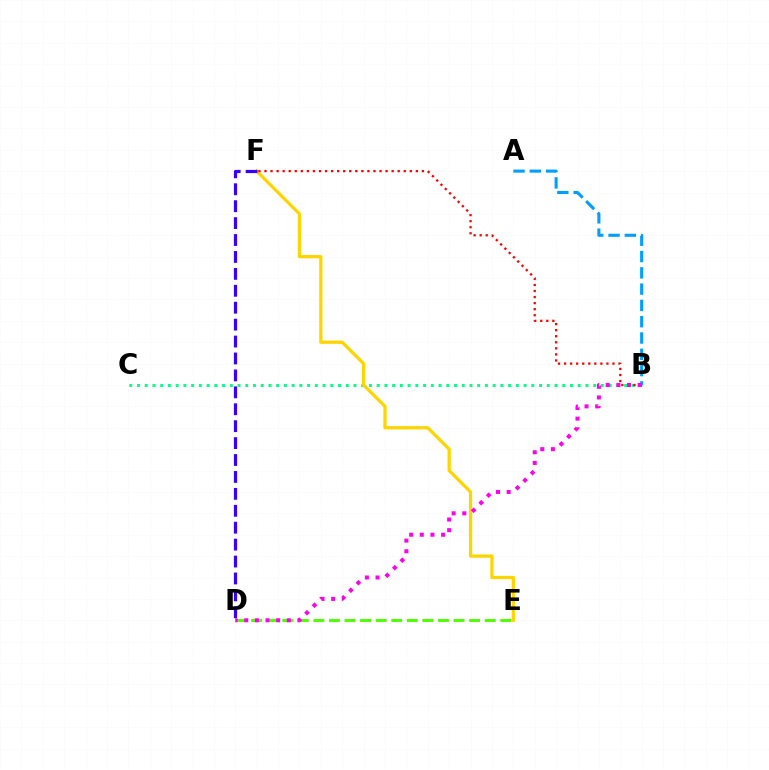{('B', 'C'): [{'color': '#00ff86', 'line_style': 'dotted', 'thickness': 2.1}], ('E', 'F'): [{'color': '#ffd500', 'line_style': 'solid', 'thickness': 2.35}], ('B', 'F'): [{'color': '#ff0000', 'line_style': 'dotted', 'thickness': 1.64}], ('D', 'F'): [{'color': '#3700ff', 'line_style': 'dashed', 'thickness': 2.3}], ('D', 'E'): [{'color': '#4fff00', 'line_style': 'dashed', 'thickness': 2.12}], ('A', 'B'): [{'color': '#009eff', 'line_style': 'dashed', 'thickness': 2.21}], ('B', 'D'): [{'color': '#ff00ed', 'line_style': 'dotted', 'thickness': 2.89}]}